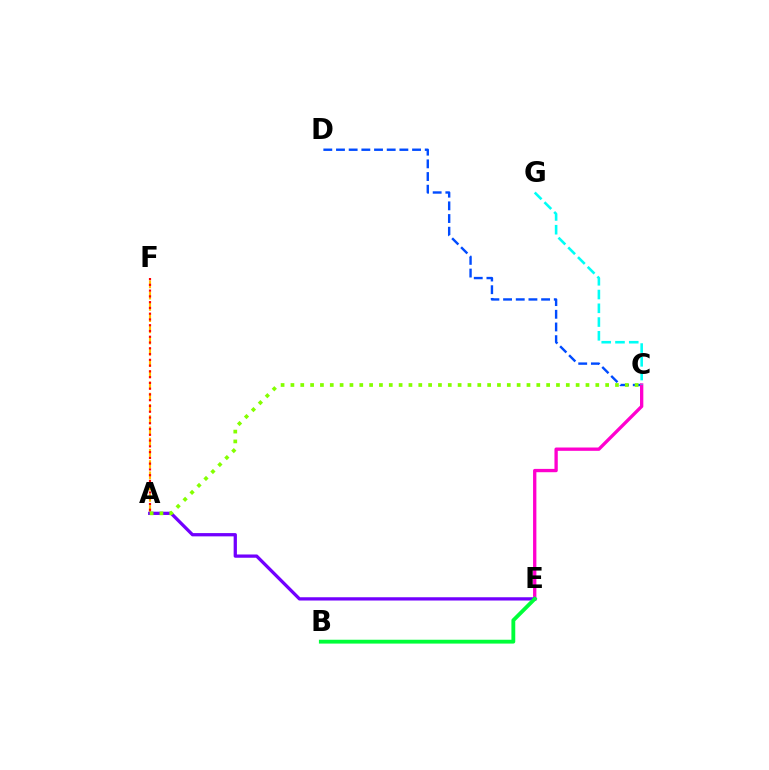{('A', 'F'): [{'color': '#ffbd00', 'line_style': 'dashed', 'thickness': 1.53}, {'color': '#ff0000', 'line_style': 'dotted', 'thickness': 1.57}], ('C', 'D'): [{'color': '#004bff', 'line_style': 'dashed', 'thickness': 1.72}], ('C', 'E'): [{'color': '#ff00cf', 'line_style': 'solid', 'thickness': 2.39}], ('A', 'E'): [{'color': '#7200ff', 'line_style': 'solid', 'thickness': 2.36}], ('C', 'G'): [{'color': '#00fff6', 'line_style': 'dashed', 'thickness': 1.87}], ('A', 'C'): [{'color': '#84ff00', 'line_style': 'dotted', 'thickness': 2.67}], ('B', 'E'): [{'color': '#00ff39', 'line_style': 'solid', 'thickness': 2.76}]}